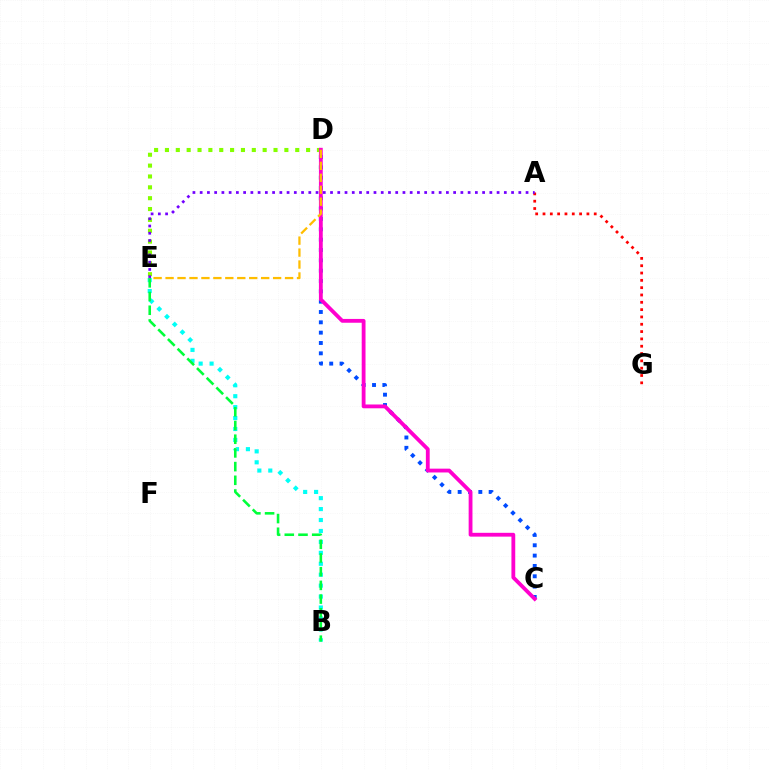{('D', 'E'): [{'color': '#84ff00', 'line_style': 'dotted', 'thickness': 2.95}, {'color': '#ffbd00', 'line_style': 'dashed', 'thickness': 1.62}], ('C', 'D'): [{'color': '#004bff', 'line_style': 'dotted', 'thickness': 2.81}, {'color': '#ff00cf', 'line_style': 'solid', 'thickness': 2.74}], ('B', 'E'): [{'color': '#00fff6', 'line_style': 'dotted', 'thickness': 2.97}, {'color': '#00ff39', 'line_style': 'dashed', 'thickness': 1.86}], ('A', 'G'): [{'color': '#ff0000', 'line_style': 'dotted', 'thickness': 1.99}], ('A', 'E'): [{'color': '#7200ff', 'line_style': 'dotted', 'thickness': 1.97}]}